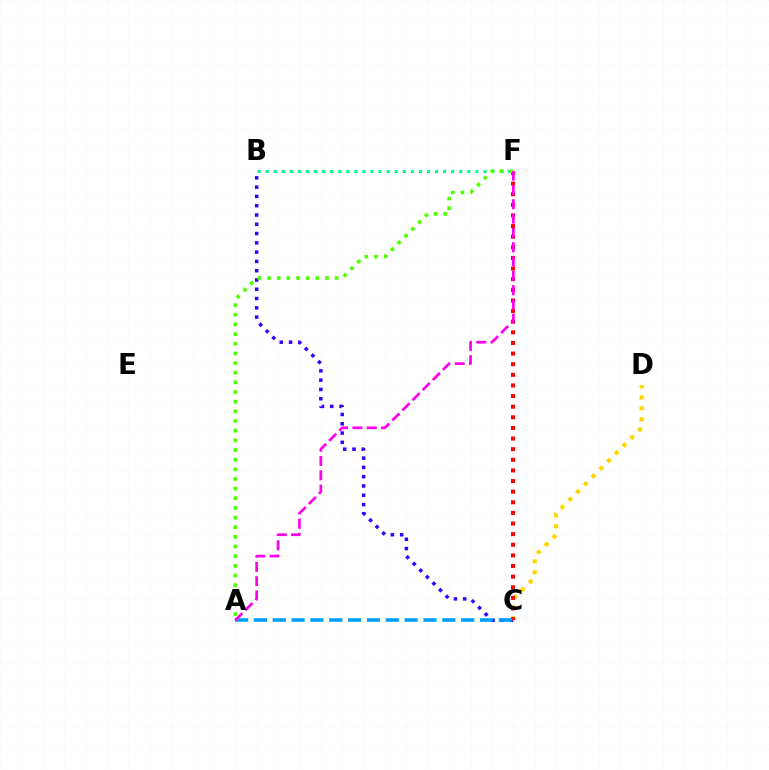{('B', 'C'): [{'color': '#3700ff', 'line_style': 'dotted', 'thickness': 2.52}], ('C', 'D'): [{'color': '#ffd500', 'line_style': 'dotted', 'thickness': 2.98}], ('C', 'F'): [{'color': '#ff0000', 'line_style': 'dotted', 'thickness': 2.89}], ('B', 'F'): [{'color': '#00ff86', 'line_style': 'dotted', 'thickness': 2.19}], ('A', 'F'): [{'color': '#4fff00', 'line_style': 'dotted', 'thickness': 2.62}, {'color': '#ff00ed', 'line_style': 'dashed', 'thickness': 1.95}], ('A', 'C'): [{'color': '#009eff', 'line_style': 'dashed', 'thickness': 2.56}]}